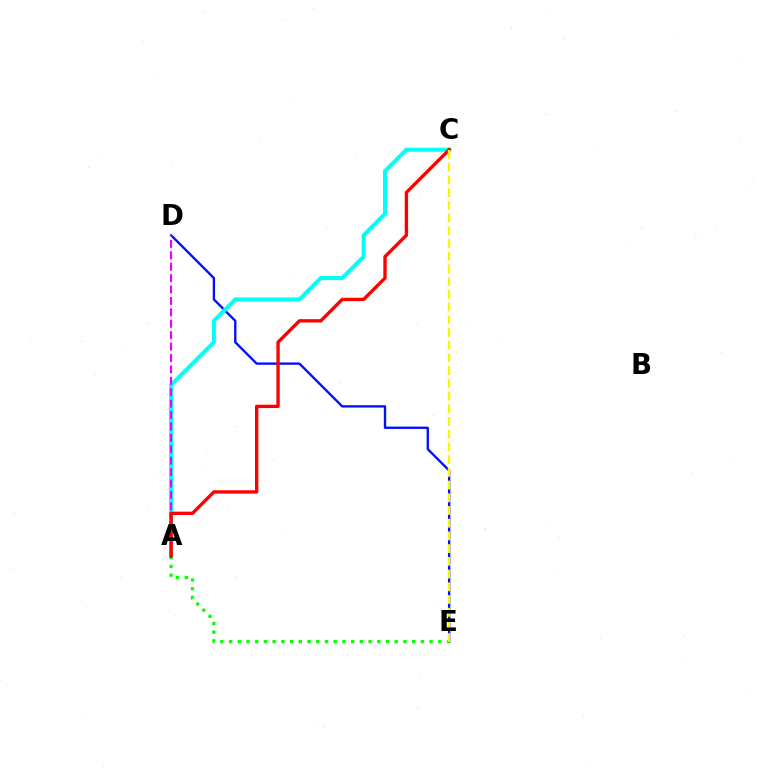{('D', 'E'): [{'color': '#0010ff', 'line_style': 'solid', 'thickness': 1.69}], ('A', 'E'): [{'color': '#08ff00', 'line_style': 'dotted', 'thickness': 2.37}], ('A', 'C'): [{'color': '#00fff6', 'line_style': 'solid', 'thickness': 2.91}, {'color': '#ff0000', 'line_style': 'solid', 'thickness': 2.42}], ('A', 'D'): [{'color': '#ee00ff', 'line_style': 'dashed', 'thickness': 1.55}], ('C', 'E'): [{'color': '#fcf500', 'line_style': 'dashed', 'thickness': 1.73}]}